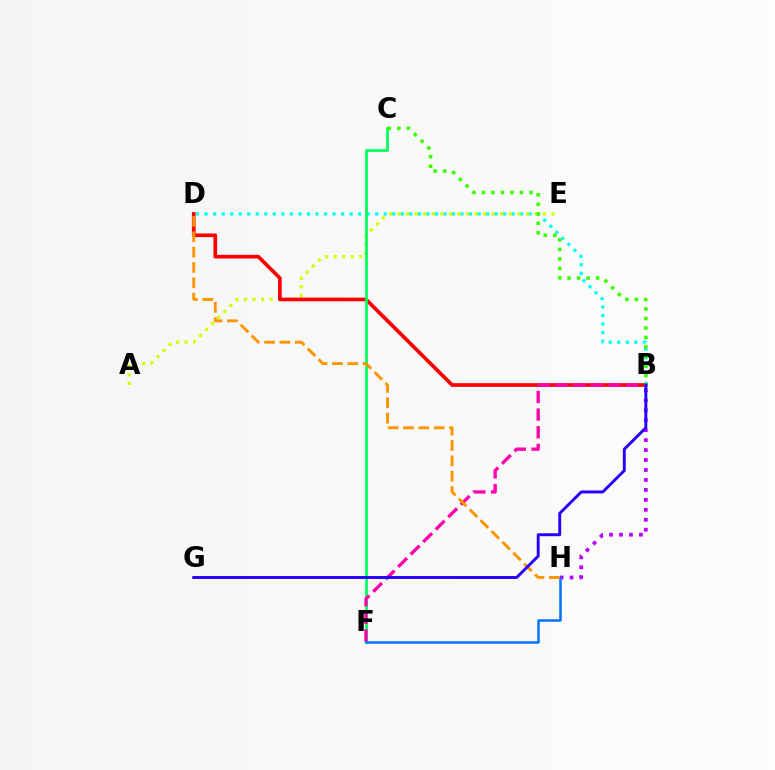{('B', 'D'): [{'color': '#00fff6', 'line_style': 'dotted', 'thickness': 2.32}, {'color': '#ff0000', 'line_style': 'solid', 'thickness': 2.65}], ('A', 'E'): [{'color': '#d1ff00', 'line_style': 'dotted', 'thickness': 2.32}], ('C', 'F'): [{'color': '#00ff5c', 'line_style': 'solid', 'thickness': 1.97}], ('B', 'H'): [{'color': '#b900ff', 'line_style': 'dotted', 'thickness': 2.7}], ('B', 'F'): [{'color': '#ff00ac', 'line_style': 'dashed', 'thickness': 2.4}], ('F', 'H'): [{'color': '#0074ff', 'line_style': 'solid', 'thickness': 1.81}], ('D', 'H'): [{'color': '#ff9400', 'line_style': 'dashed', 'thickness': 2.08}], ('B', 'C'): [{'color': '#3dff00', 'line_style': 'dotted', 'thickness': 2.58}], ('B', 'G'): [{'color': '#2500ff', 'line_style': 'solid', 'thickness': 2.1}]}